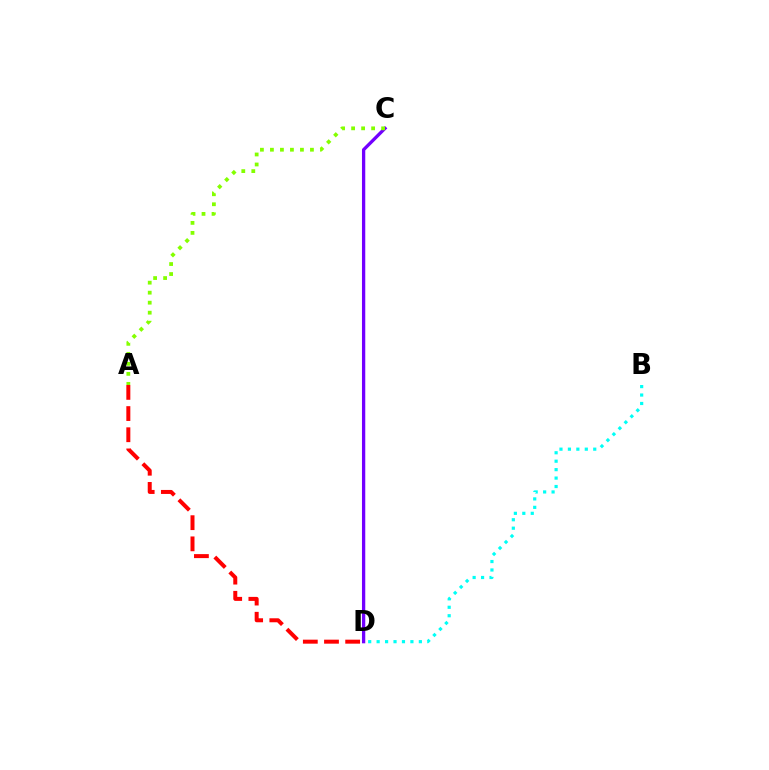{('C', 'D'): [{'color': '#7200ff', 'line_style': 'solid', 'thickness': 2.37}], ('B', 'D'): [{'color': '#00fff6', 'line_style': 'dotted', 'thickness': 2.29}], ('A', 'D'): [{'color': '#ff0000', 'line_style': 'dashed', 'thickness': 2.88}], ('A', 'C'): [{'color': '#84ff00', 'line_style': 'dotted', 'thickness': 2.72}]}